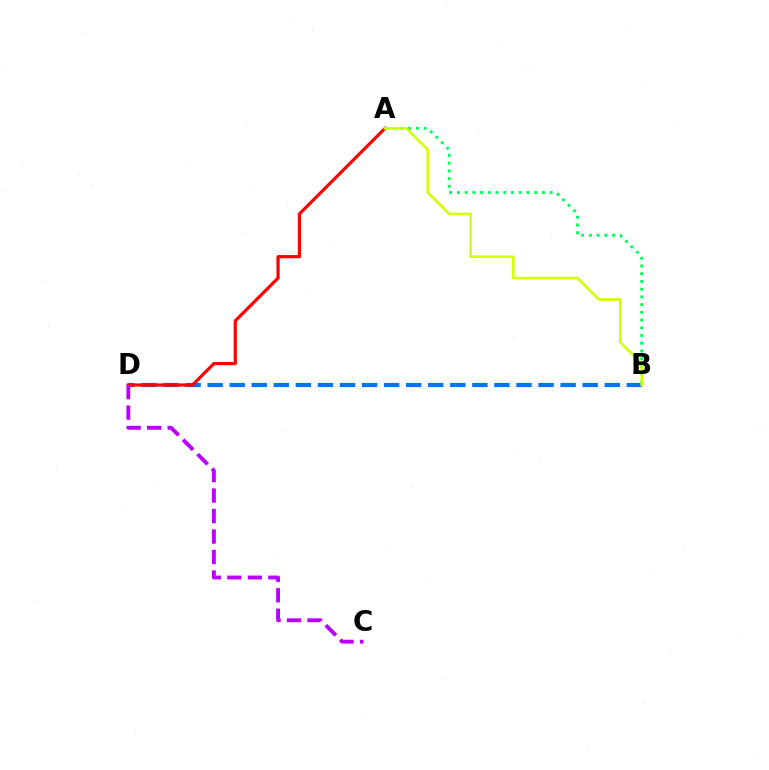{('B', 'D'): [{'color': '#0074ff', 'line_style': 'dashed', 'thickness': 3.0}], ('A', 'D'): [{'color': '#ff0000', 'line_style': 'solid', 'thickness': 2.31}], ('C', 'D'): [{'color': '#b900ff', 'line_style': 'dashed', 'thickness': 2.78}], ('A', 'B'): [{'color': '#00ff5c', 'line_style': 'dotted', 'thickness': 2.1}, {'color': '#d1ff00', 'line_style': 'solid', 'thickness': 1.85}]}